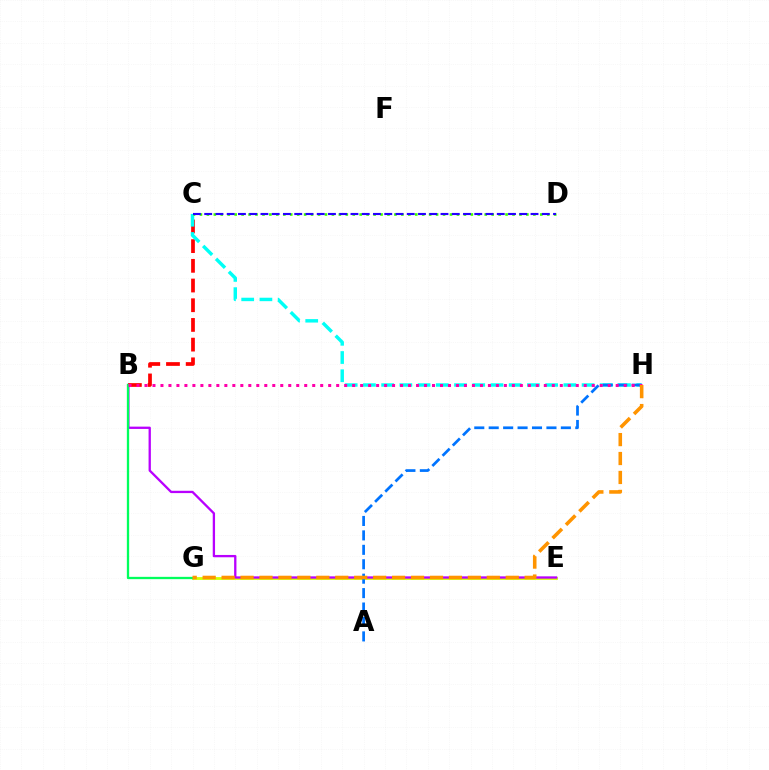{('E', 'G'): [{'color': '#d1ff00', 'line_style': 'solid', 'thickness': 2.01}], ('B', 'E'): [{'color': '#b900ff', 'line_style': 'solid', 'thickness': 1.66}], ('B', 'C'): [{'color': '#ff0000', 'line_style': 'dashed', 'thickness': 2.68}], ('B', 'G'): [{'color': '#00ff5c', 'line_style': 'solid', 'thickness': 1.66}], ('C', 'H'): [{'color': '#00fff6', 'line_style': 'dashed', 'thickness': 2.48}], ('C', 'D'): [{'color': '#3dff00', 'line_style': 'dotted', 'thickness': 1.89}, {'color': '#2500ff', 'line_style': 'dashed', 'thickness': 1.53}], ('A', 'H'): [{'color': '#0074ff', 'line_style': 'dashed', 'thickness': 1.96}], ('B', 'H'): [{'color': '#ff00ac', 'line_style': 'dotted', 'thickness': 2.17}], ('G', 'H'): [{'color': '#ff9400', 'line_style': 'dashed', 'thickness': 2.57}]}